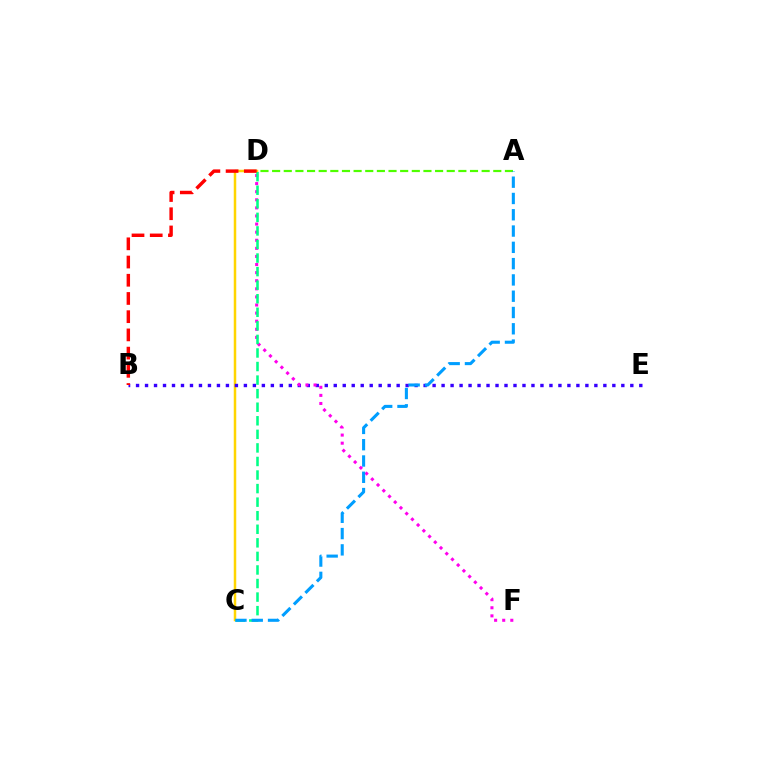{('C', 'D'): [{'color': '#ffd500', 'line_style': 'solid', 'thickness': 1.8}, {'color': '#00ff86', 'line_style': 'dashed', 'thickness': 1.84}], ('A', 'D'): [{'color': '#4fff00', 'line_style': 'dashed', 'thickness': 1.58}], ('B', 'E'): [{'color': '#3700ff', 'line_style': 'dotted', 'thickness': 2.44}], ('D', 'F'): [{'color': '#ff00ed', 'line_style': 'dotted', 'thickness': 2.2}], ('B', 'D'): [{'color': '#ff0000', 'line_style': 'dashed', 'thickness': 2.47}], ('A', 'C'): [{'color': '#009eff', 'line_style': 'dashed', 'thickness': 2.21}]}